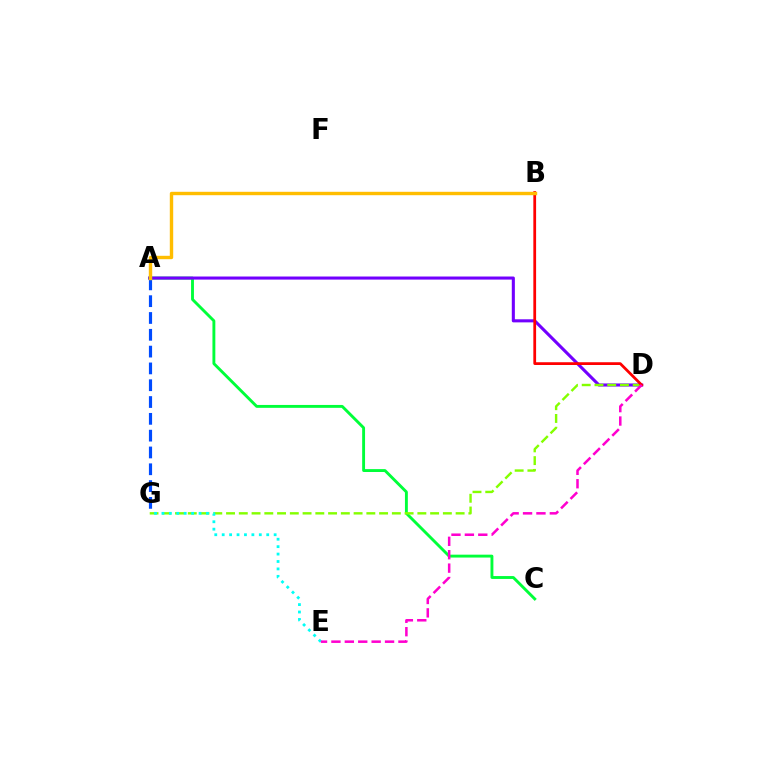{('A', 'C'): [{'color': '#00ff39', 'line_style': 'solid', 'thickness': 2.08}], ('A', 'G'): [{'color': '#004bff', 'line_style': 'dashed', 'thickness': 2.28}], ('A', 'D'): [{'color': '#7200ff', 'line_style': 'solid', 'thickness': 2.22}], ('D', 'G'): [{'color': '#84ff00', 'line_style': 'dashed', 'thickness': 1.73}], ('E', 'G'): [{'color': '#00fff6', 'line_style': 'dotted', 'thickness': 2.02}], ('B', 'D'): [{'color': '#ff0000', 'line_style': 'solid', 'thickness': 1.99}], ('A', 'B'): [{'color': '#ffbd00', 'line_style': 'solid', 'thickness': 2.44}], ('D', 'E'): [{'color': '#ff00cf', 'line_style': 'dashed', 'thickness': 1.82}]}